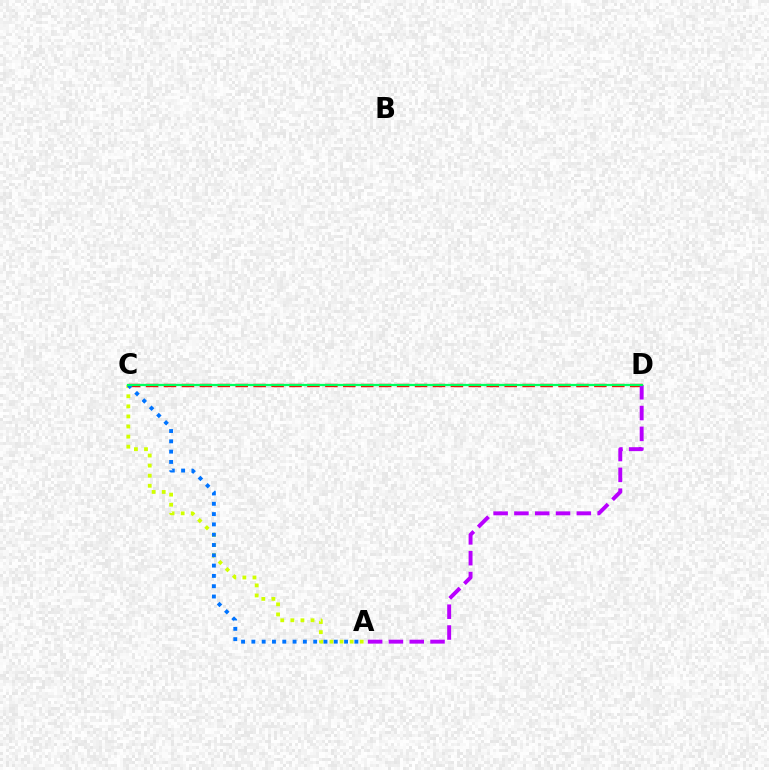{('C', 'D'): [{'color': '#ff0000', 'line_style': 'dashed', 'thickness': 2.44}, {'color': '#00ff5c', 'line_style': 'solid', 'thickness': 1.62}], ('A', 'C'): [{'color': '#d1ff00', 'line_style': 'dotted', 'thickness': 2.74}, {'color': '#0074ff', 'line_style': 'dotted', 'thickness': 2.8}], ('A', 'D'): [{'color': '#b900ff', 'line_style': 'dashed', 'thickness': 2.83}]}